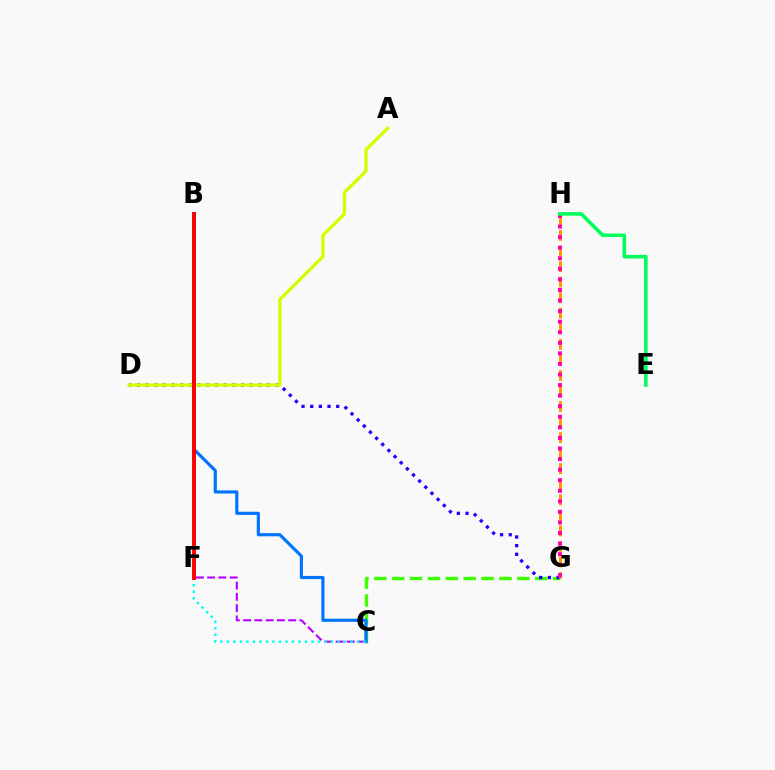{('C', 'G'): [{'color': '#3dff00', 'line_style': 'dashed', 'thickness': 2.43}], ('B', 'C'): [{'color': '#0074ff', 'line_style': 'solid', 'thickness': 2.27}], ('C', 'F'): [{'color': '#b900ff', 'line_style': 'dashed', 'thickness': 1.53}, {'color': '#00fff6', 'line_style': 'dotted', 'thickness': 1.77}], ('D', 'G'): [{'color': '#2500ff', 'line_style': 'dotted', 'thickness': 2.36}], ('G', 'H'): [{'color': '#ff9400', 'line_style': 'dashed', 'thickness': 2.11}, {'color': '#ff00ac', 'line_style': 'dotted', 'thickness': 2.87}], ('A', 'D'): [{'color': '#d1ff00', 'line_style': 'solid', 'thickness': 2.37}], ('B', 'F'): [{'color': '#ff0000', 'line_style': 'solid', 'thickness': 2.82}], ('E', 'H'): [{'color': '#00ff5c', 'line_style': 'solid', 'thickness': 2.58}]}